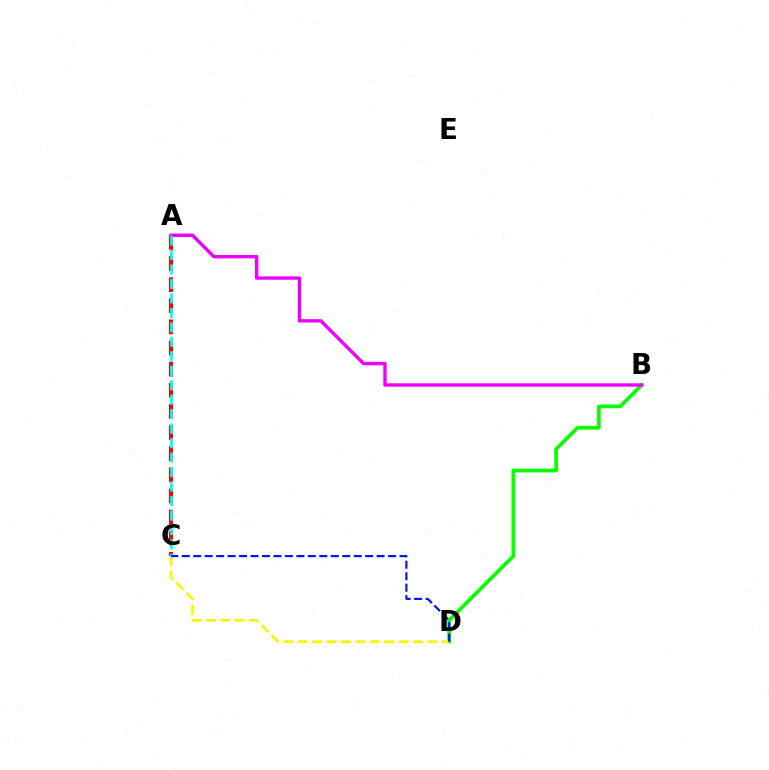{('B', 'D'): [{'color': '#08ff00', 'line_style': 'solid', 'thickness': 2.66}], ('A', 'C'): [{'color': '#ff0000', 'line_style': 'dashed', 'thickness': 2.87}, {'color': '#00fff6', 'line_style': 'dashed', 'thickness': 1.97}], ('C', 'D'): [{'color': '#fcf500', 'line_style': 'dashed', 'thickness': 1.96}, {'color': '#0010ff', 'line_style': 'dashed', 'thickness': 1.56}], ('A', 'B'): [{'color': '#ee00ff', 'line_style': 'solid', 'thickness': 2.44}]}